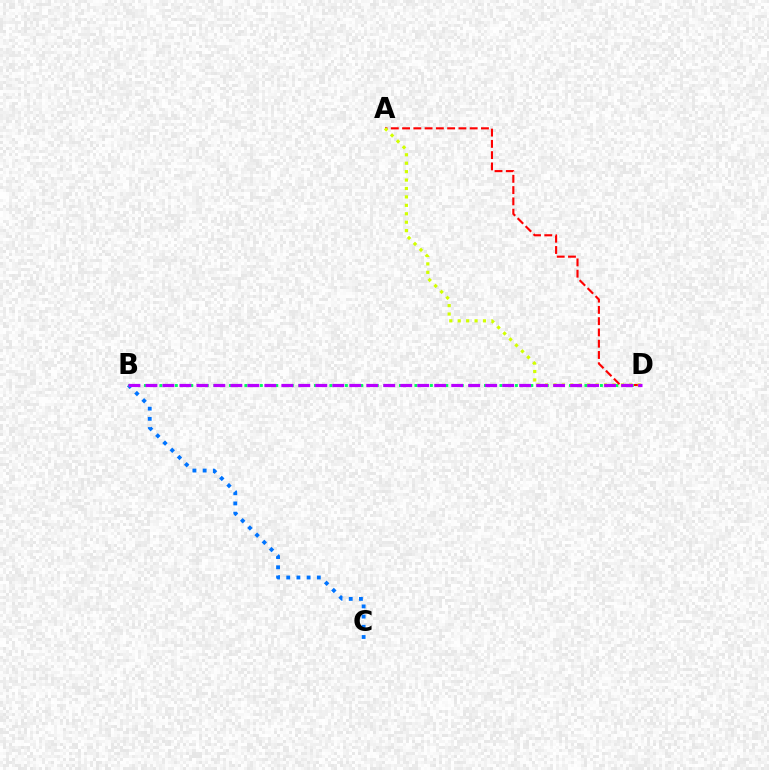{('B', 'C'): [{'color': '#0074ff', 'line_style': 'dotted', 'thickness': 2.77}], ('B', 'D'): [{'color': '#00ff5c', 'line_style': 'dotted', 'thickness': 2.1}, {'color': '#b900ff', 'line_style': 'dashed', 'thickness': 2.31}], ('A', 'D'): [{'color': '#ff0000', 'line_style': 'dashed', 'thickness': 1.53}, {'color': '#d1ff00', 'line_style': 'dotted', 'thickness': 2.29}]}